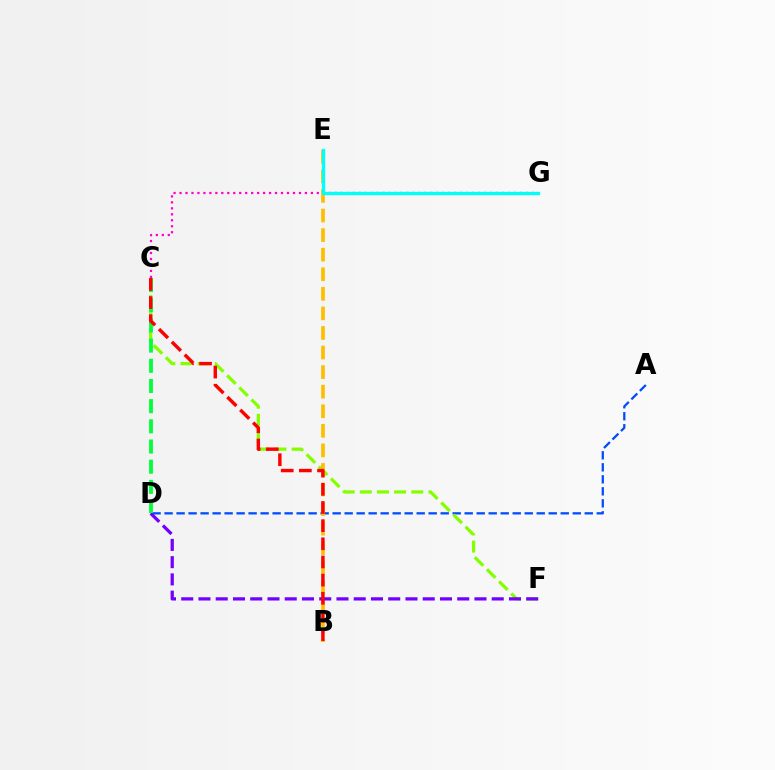{('A', 'D'): [{'color': '#004bff', 'line_style': 'dashed', 'thickness': 1.63}], ('C', 'F'): [{'color': '#84ff00', 'line_style': 'dashed', 'thickness': 2.33}], ('B', 'E'): [{'color': '#ffbd00', 'line_style': 'dashed', 'thickness': 2.66}], ('C', 'G'): [{'color': '#ff00cf', 'line_style': 'dotted', 'thickness': 1.62}], ('D', 'F'): [{'color': '#7200ff', 'line_style': 'dashed', 'thickness': 2.34}], ('C', 'D'): [{'color': '#00ff39', 'line_style': 'dashed', 'thickness': 2.74}], ('B', 'C'): [{'color': '#ff0000', 'line_style': 'dashed', 'thickness': 2.47}], ('E', 'G'): [{'color': '#00fff6', 'line_style': 'solid', 'thickness': 2.39}]}